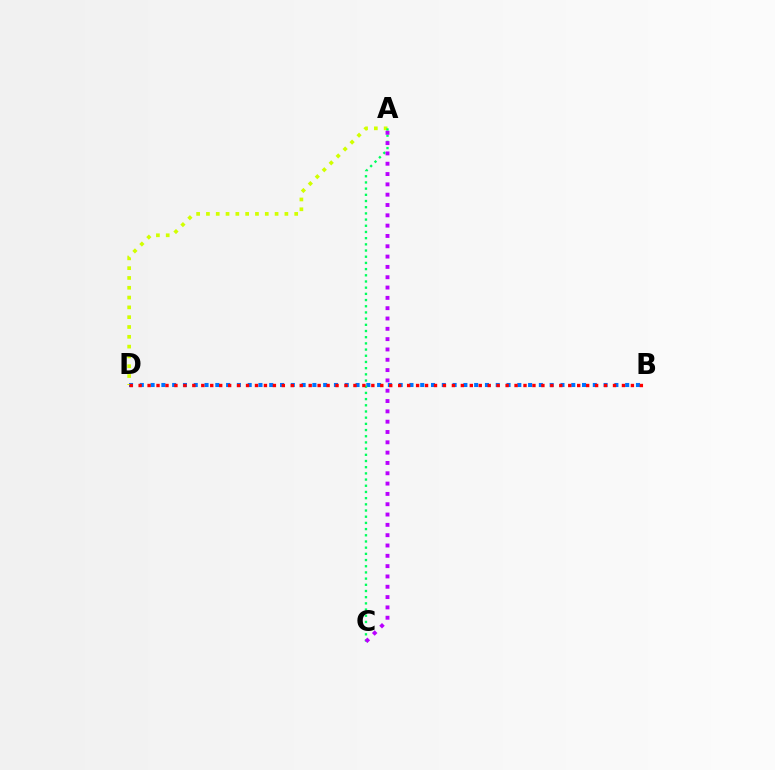{('B', 'D'): [{'color': '#0074ff', 'line_style': 'dotted', 'thickness': 2.93}, {'color': '#ff0000', 'line_style': 'dotted', 'thickness': 2.43}], ('A', 'D'): [{'color': '#d1ff00', 'line_style': 'dotted', 'thickness': 2.66}], ('A', 'C'): [{'color': '#00ff5c', 'line_style': 'dotted', 'thickness': 1.68}, {'color': '#b900ff', 'line_style': 'dotted', 'thickness': 2.8}]}